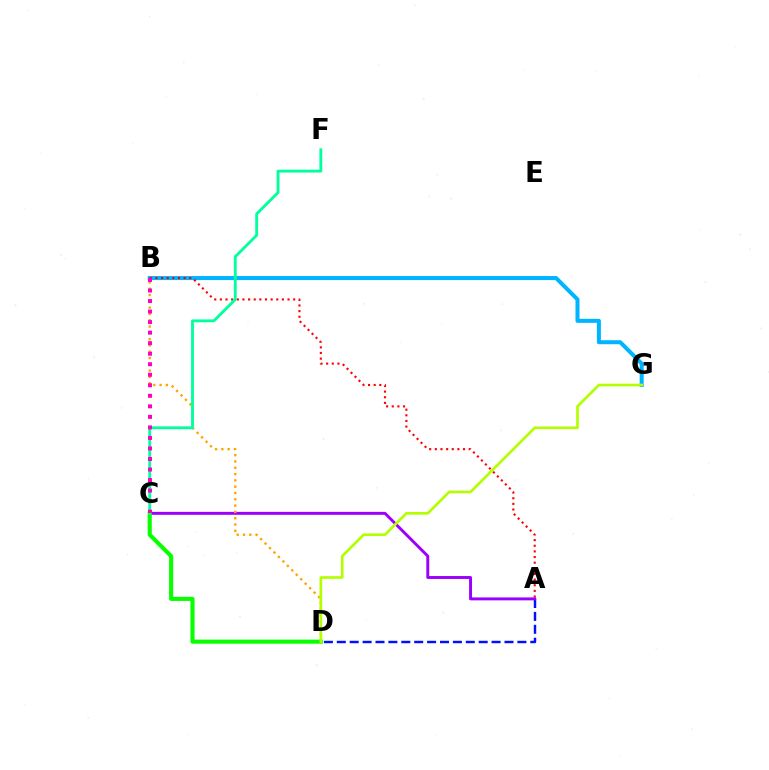{('B', 'G'): [{'color': '#00b5ff', 'line_style': 'solid', 'thickness': 2.89}], ('A', 'B'): [{'color': '#ff0000', 'line_style': 'dotted', 'thickness': 1.53}], ('A', 'D'): [{'color': '#0010ff', 'line_style': 'dashed', 'thickness': 1.75}], ('A', 'C'): [{'color': '#9b00ff', 'line_style': 'solid', 'thickness': 2.12}], ('B', 'D'): [{'color': '#ffa500', 'line_style': 'dotted', 'thickness': 1.71}], ('C', 'D'): [{'color': '#08ff00', 'line_style': 'solid', 'thickness': 2.95}], ('C', 'F'): [{'color': '#00ff9d', 'line_style': 'solid', 'thickness': 2.05}], ('D', 'G'): [{'color': '#b3ff00', 'line_style': 'solid', 'thickness': 1.92}], ('B', 'C'): [{'color': '#ff00bd', 'line_style': 'dotted', 'thickness': 2.86}]}